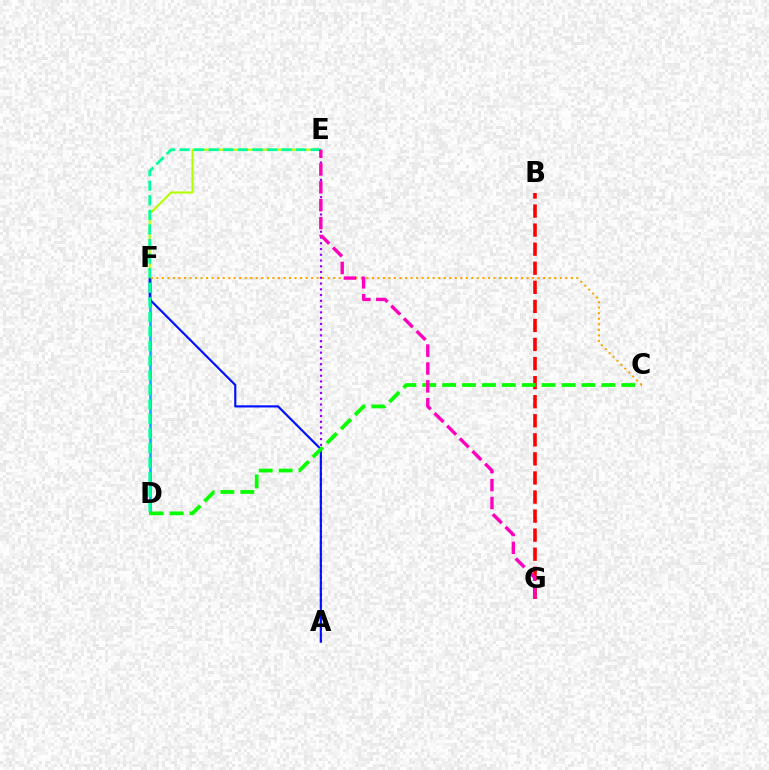{('E', 'F'): [{'color': '#b3ff00', 'line_style': 'solid', 'thickness': 1.53}], ('A', 'E'): [{'color': '#9b00ff', 'line_style': 'dotted', 'thickness': 1.56}], ('D', 'F'): [{'color': '#00b5ff', 'line_style': 'solid', 'thickness': 1.92}], ('A', 'F'): [{'color': '#0010ff', 'line_style': 'solid', 'thickness': 1.55}], ('D', 'E'): [{'color': '#00ff9d', 'line_style': 'dashed', 'thickness': 1.98}], ('B', 'G'): [{'color': '#ff0000', 'line_style': 'dashed', 'thickness': 2.59}], ('C', 'F'): [{'color': '#ffa500', 'line_style': 'dotted', 'thickness': 1.5}], ('C', 'D'): [{'color': '#08ff00', 'line_style': 'dashed', 'thickness': 2.7}], ('E', 'G'): [{'color': '#ff00bd', 'line_style': 'dashed', 'thickness': 2.43}]}